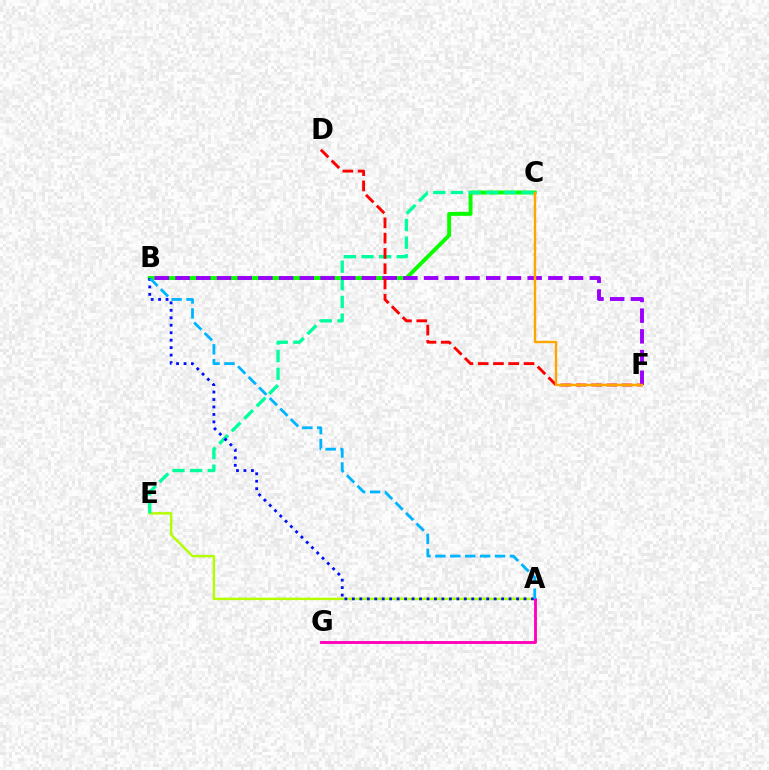{('A', 'E'): [{'color': '#b3ff00', 'line_style': 'solid', 'thickness': 1.74}], ('B', 'C'): [{'color': '#08ff00', 'line_style': 'solid', 'thickness': 2.82}], ('C', 'E'): [{'color': '#00ff9d', 'line_style': 'dashed', 'thickness': 2.4}], ('B', 'F'): [{'color': '#9b00ff', 'line_style': 'dashed', 'thickness': 2.81}], ('A', 'B'): [{'color': '#0010ff', 'line_style': 'dotted', 'thickness': 2.03}, {'color': '#00b5ff', 'line_style': 'dashed', 'thickness': 2.03}], ('D', 'F'): [{'color': '#ff0000', 'line_style': 'dashed', 'thickness': 2.08}], ('A', 'G'): [{'color': '#ff00bd', 'line_style': 'solid', 'thickness': 2.06}], ('C', 'F'): [{'color': '#ffa500', 'line_style': 'solid', 'thickness': 1.73}]}